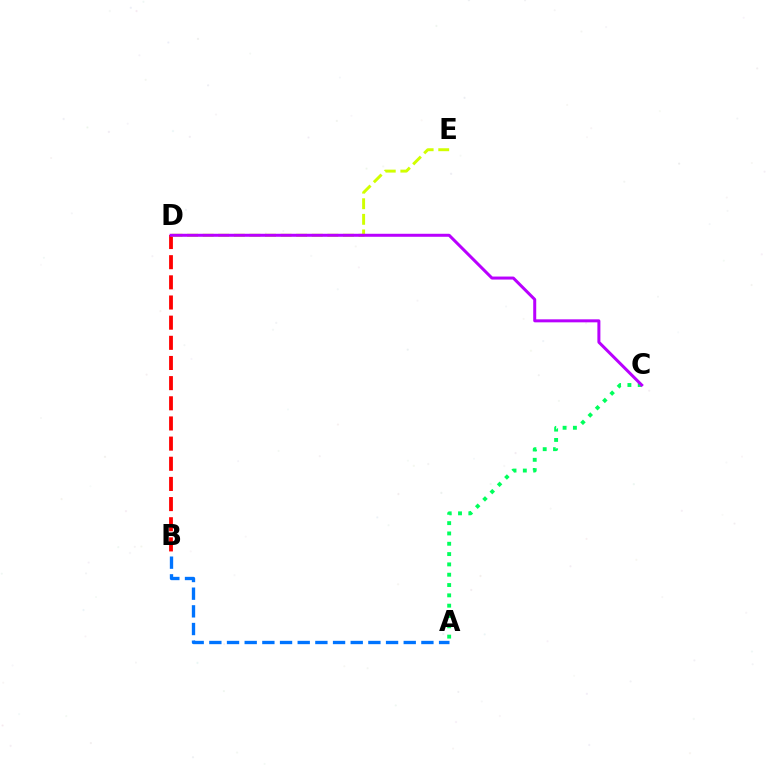{('A', 'B'): [{'color': '#0074ff', 'line_style': 'dashed', 'thickness': 2.4}], ('B', 'D'): [{'color': '#ff0000', 'line_style': 'dashed', 'thickness': 2.74}], ('A', 'C'): [{'color': '#00ff5c', 'line_style': 'dotted', 'thickness': 2.8}], ('D', 'E'): [{'color': '#d1ff00', 'line_style': 'dashed', 'thickness': 2.12}], ('C', 'D'): [{'color': '#b900ff', 'line_style': 'solid', 'thickness': 2.16}]}